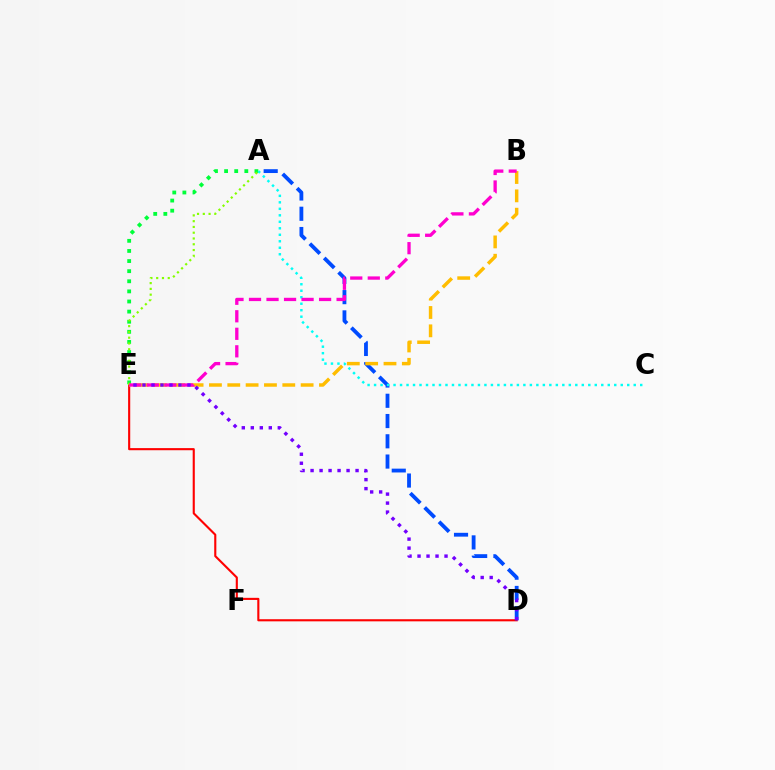{('D', 'E'): [{'color': '#ff0000', 'line_style': 'solid', 'thickness': 1.52}, {'color': '#7200ff', 'line_style': 'dotted', 'thickness': 2.44}], ('A', 'E'): [{'color': '#00ff39', 'line_style': 'dotted', 'thickness': 2.75}, {'color': '#84ff00', 'line_style': 'dotted', 'thickness': 1.57}], ('A', 'D'): [{'color': '#004bff', 'line_style': 'dashed', 'thickness': 2.75}], ('A', 'C'): [{'color': '#00fff6', 'line_style': 'dotted', 'thickness': 1.76}], ('B', 'E'): [{'color': '#ffbd00', 'line_style': 'dashed', 'thickness': 2.49}, {'color': '#ff00cf', 'line_style': 'dashed', 'thickness': 2.38}]}